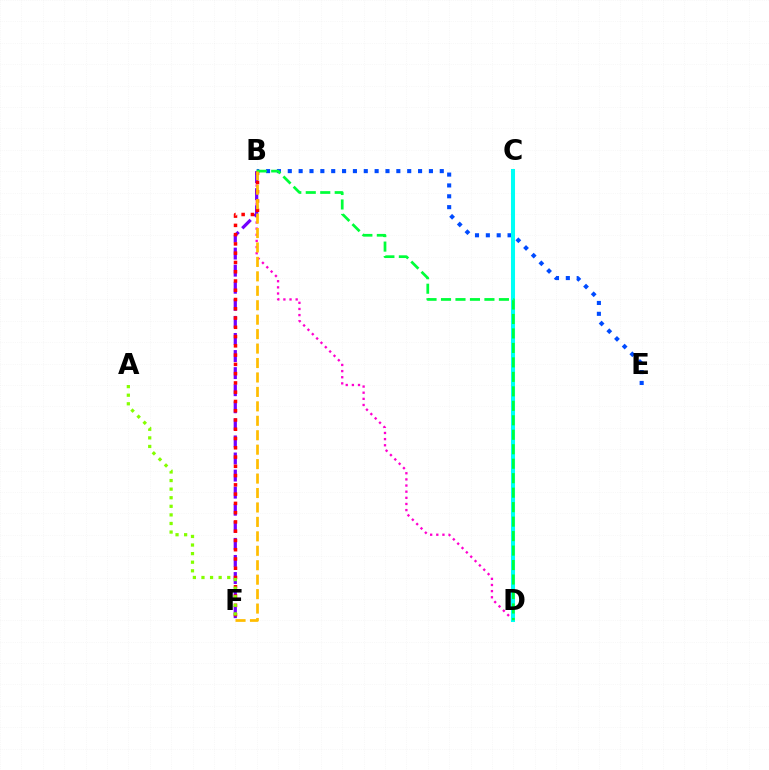{('B', 'E'): [{'color': '#004bff', 'line_style': 'dotted', 'thickness': 2.95}], ('B', 'D'): [{'color': '#ff00cf', 'line_style': 'dotted', 'thickness': 1.67}, {'color': '#00ff39', 'line_style': 'dashed', 'thickness': 1.97}], ('B', 'F'): [{'color': '#7200ff', 'line_style': 'dashed', 'thickness': 2.32}, {'color': '#ff0000', 'line_style': 'dotted', 'thickness': 2.52}, {'color': '#ffbd00', 'line_style': 'dashed', 'thickness': 1.96}], ('C', 'D'): [{'color': '#00fff6', 'line_style': 'solid', 'thickness': 2.91}], ('A', 'F'): [{'color': '#84ff00', 'line_style': 'dotted', 'thickness': 2.33}]}